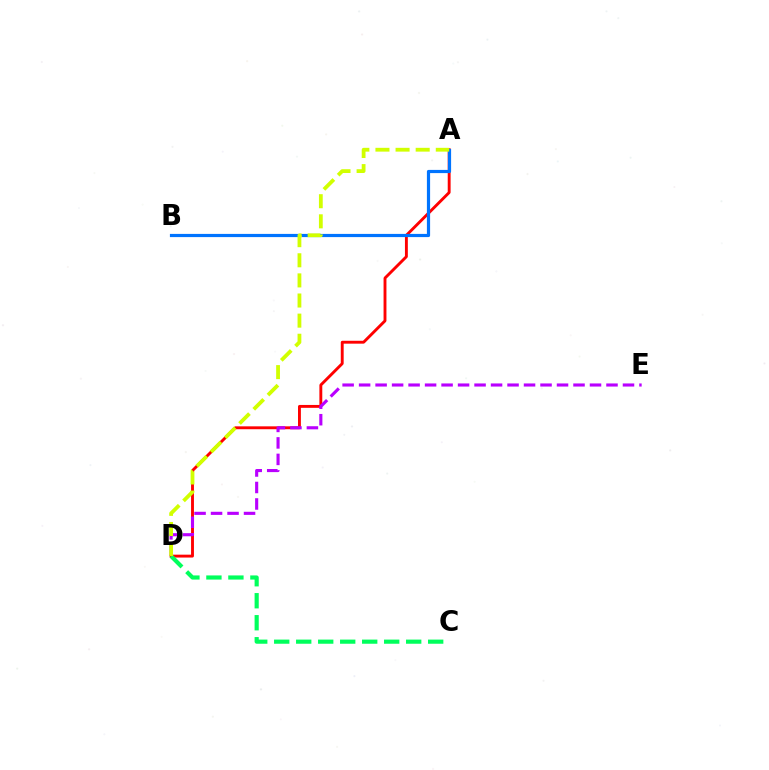{('A', 'D'): [{'color': '#ff0000', 'line_style': 'solid', 'thickness': 2.08}, {'color': '#d1ff00', 'line_style': 'dashed', 'thickness': 2.73}], ('C', 'D'): [{'color': '#00ff5c', 'line_style': 'dashed', 'thickness': 2.99}], ('D', 'E'): [{'color': '#b900ff', 'line_style': 'dashed', 'thickness': 2.24}], ('A', 'B'): [{'color': '#0074ff', 'line_style': 'solid', 'thickness': 2.3}]}